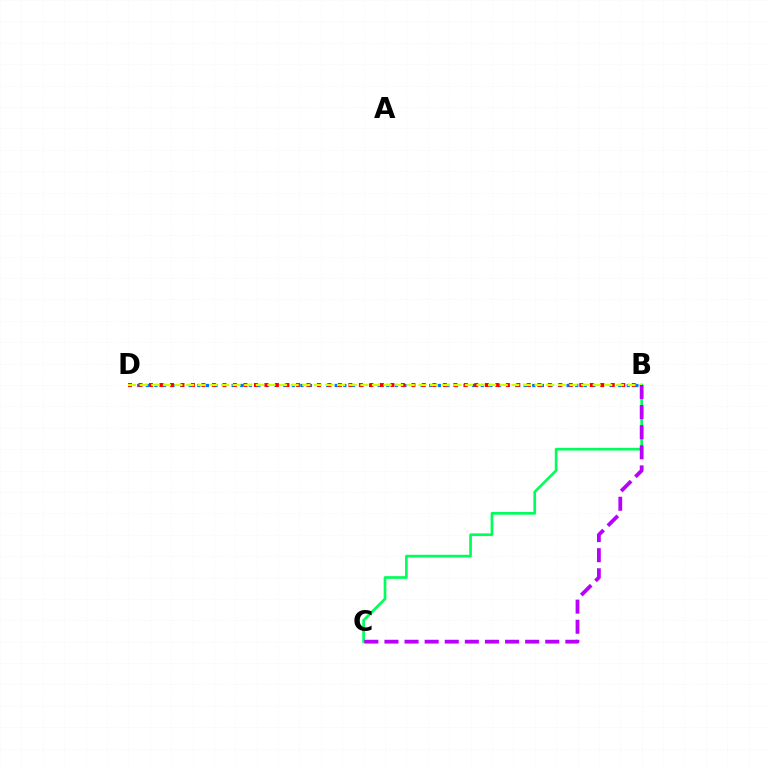{('B', 'D'): [{'color': '#0074ff', 'line_style': 'dotted', 'thickness': 2.33}, {'color': '#ff0000', 'line_style': 'dotted', 'thickness': 2.85}, {'color': '#d1ff00', 'line_style': 'dashed', 'thickness': 1.58}], ('B', 'C'): [{'color': '#00ff5c', 'line_style': 'solid', 'thickness': 1.94}, {'color': '#b900ff', 'line_style': 'dashed', 'thickness': 2.73}]}